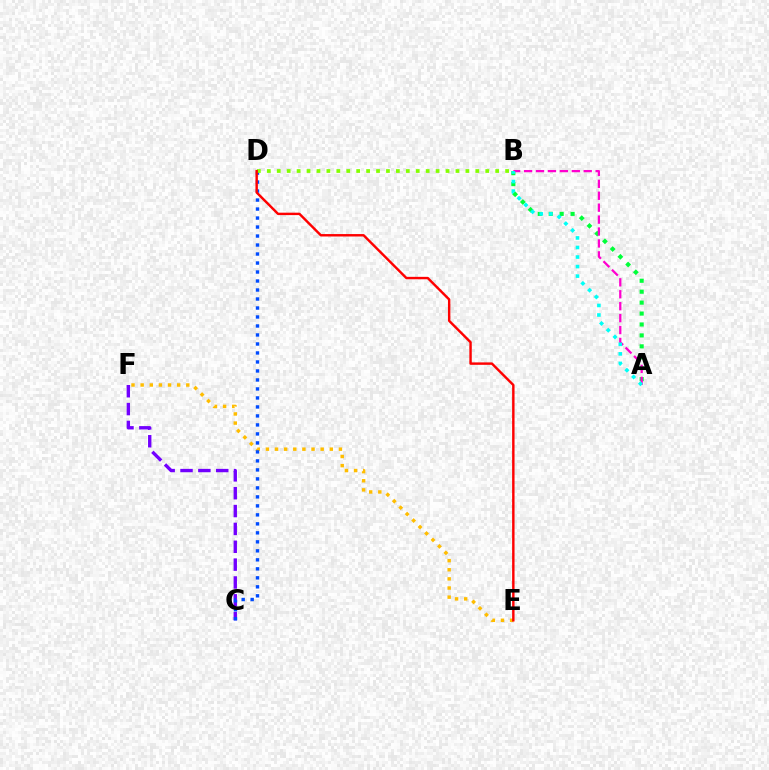{('E', 'F'): [{'color': '#ffbd00', 'line_style': 'dotted', 'thickness': 2.48}], ('A', 'B'): [{'color': '#00ff39', 'line_style': 'dotted', 'thickness': 2.97}, {'color': '#ff00cf', 'line_style': 'dashed', 'thickness': 1.62}, {'color': '#00fff6', 'line_style': 'dotted', 'thickness': 2.59}], ('C', 'F'): [{'color': '#7200ff', 'line_style': 'dashed', 'thickness': 2.43}], ('C', 'D'): [{'color': '#004bff', 'line_style': 'dotted', 'thickness': 2.44}], ('B', 'D'): [{'color': '#84ff00', 'line_style': 'dotted', 'thickness': 2.7}], ('D', 'E'): [{'color': '#ff0000', 'line_style': 'solid', 'thickness': 1.75}]}